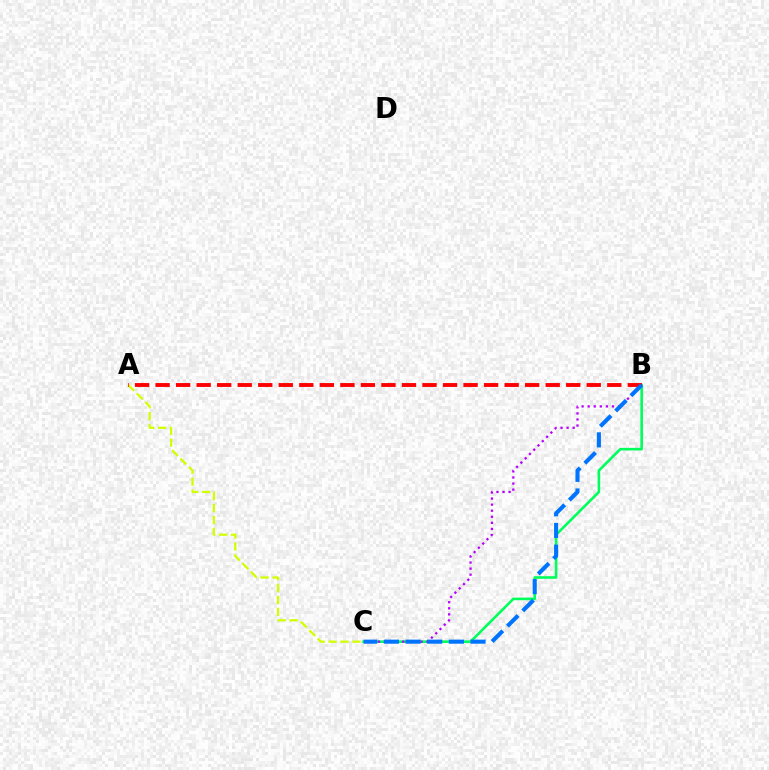{('A', 'C'): [{'color': '#d1ff00', 'line_style': 'dashed', 'thickness': 1.62}], ('B', 'C'): [{'color': '#00ff5c', 'line_style': 'solid', 'thickness': 1.88}, {'color': '#b900ff', 'line_style': 'dotted', 'thickness': 1.65}, {'color': '#0074ff', 'line_style': 'dashed', 'thickness': 2.94}], ('A', 'B'): [{'color': '#ff0000', 'line_style': 'dashed', 'thickness': 2.79}]}